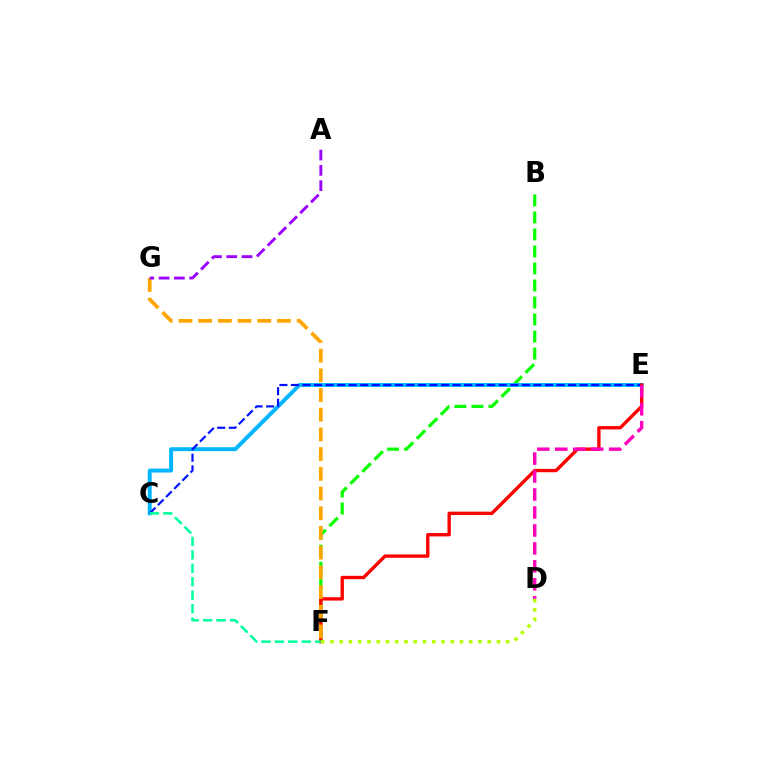{('B', 'F'): [{'color': '#08ff00', 'line_style': 'dashed', 'thickness': 2.31}], ('C', 'E'): [{'color': '#00b5ff', 'line_style': 'solid', 'thickness': 2.82}, {'color': '#0010ff', 'line_style': 'dashed', 'thickness': 1.57}], ('E', 'F'): [{'color': '#ff0000', 'line_style': 'solid', 'thickness': 2.41}], ('F', 'G'): [{'color': '#ffa500', 'line_style': 'dashed', 'thickness': 2.68}], ('C', 'F'): [{'color': '#00ff9d', 'line_style': 'dashed', 'thickness': 1.82}], ('A', 'G'): [{'color': '#9b00ff', 'line_style': 'dashed', 'thickness': 2.08}], ('D', 'E'): [{'color': '#ff00bd', 'line_style': 'dashed', 'thickness': 2.44}], ('D', 'F'): [{'color': '#b3ff00', 'line_style': 'dotted', 'thickness': 2.51}]}